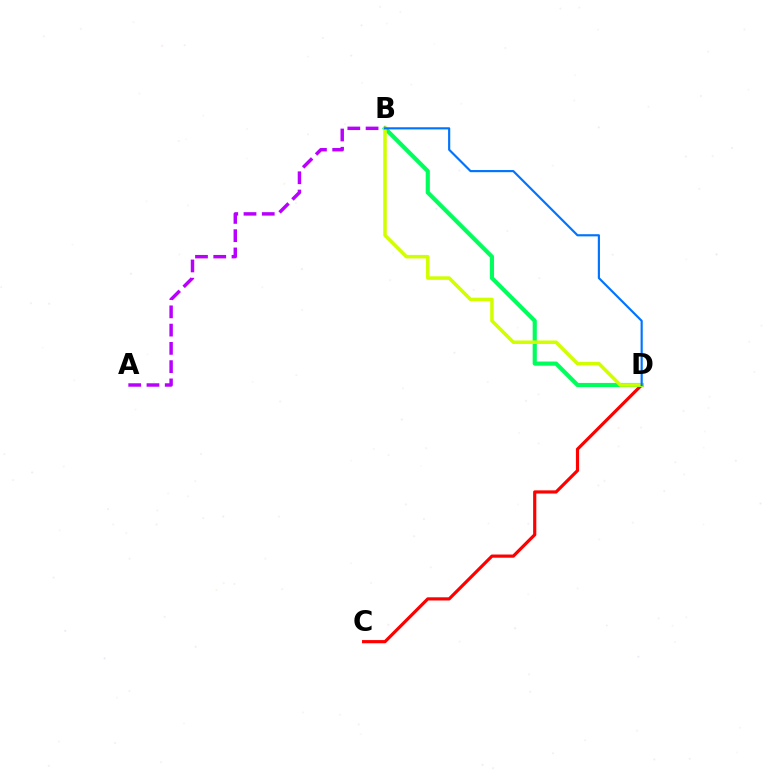{('C', 'D'): [{'color': '#ff0000', 'line_style': 'solid', 'thickness': 2.29}], ('B', 'D'): [{'color': '#00ff5c', 'line_style': 'solid', 'thickness': 2.99}, {'color': '#d1ff00', 'line_style': 'solid', 'thickness': 2.53}, {'color': '#0074ff', 'line_style': 'solid', 'thickness': 1.55}], ('A', 'B'): [{'color': '#b900ff', 'line_style': 'dashed', 'thickness': 2.48}]}